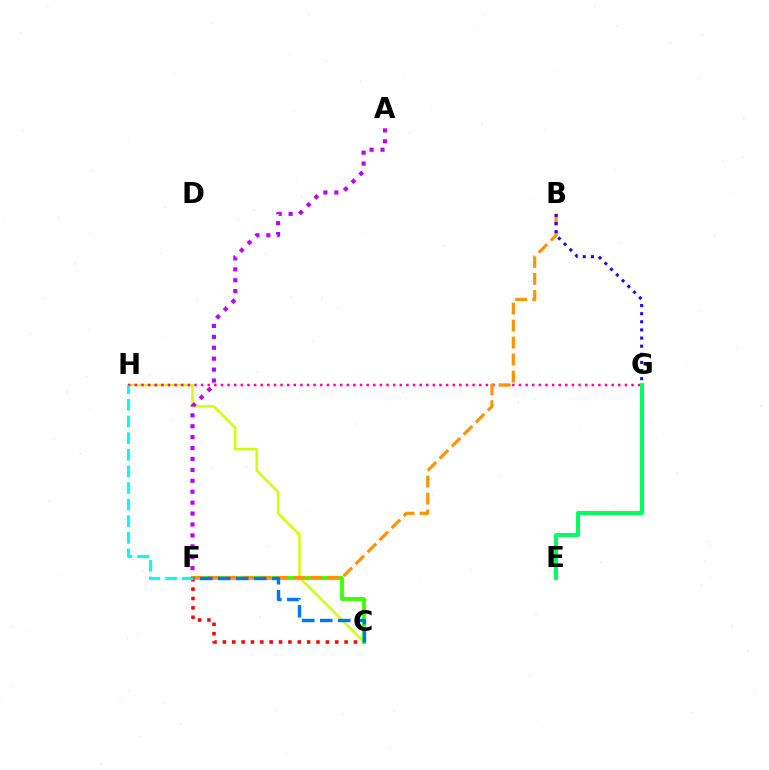{('C', 'H'): [{'color': '#d1ff00', 'line_style': 'solid', 'thickness': 1.8}], ('C', 'F'): [{'color': '#ff0000', 'line_style': 'dotted', 'thickness': 2.54}, {'color': '#3dff00', 'line_style': 'solid', 'thickness': 2.75}, {'color': '#0074ff', 'line_style': 'dashed', 'thickness': 2.44}], ('G', 'H'): [{'color': '#ff00ac', 'line_style': 'dotted', 'thickness': 1.8}], ('E', 'G'): [{'color': '#00ff5c', 'line_style': 'solid', 'thickness': 2.84}], ('B', 'F'): [{'color': '#ff9400', 'line_style': 'dashed', 'thickness': 2.31}], ('F', 'H'): [{'color': '#00fff6', 'line_style': 'dashed', 'thickness': 2.26}], ('B', 'G'): [{'color': '#2500ff', 'line_style': 'dotted', 'thickness': 2.21}], ('A', 'F'): [{'color': '#b900ff', 'line_style': 'dotted', 'thickness': 2.97}]}